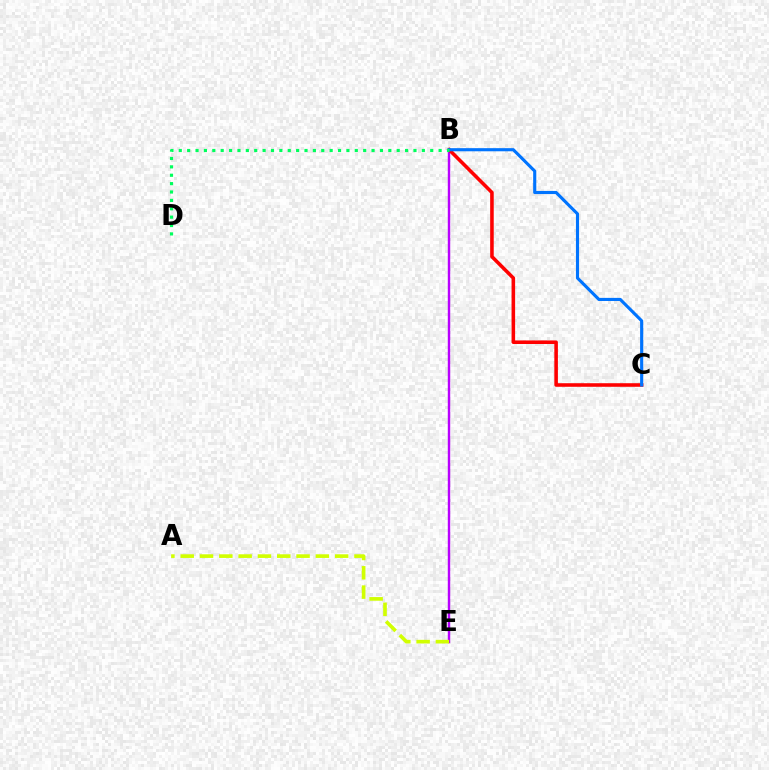{('B', 'E'): [{'color': '#b900ff', 'line_style': 'solid', 'thickness': 1.74}], ('B', 'C'): [{'color': '#ff0000', 'line_style': 'solid', 'thickness': 2.57}, {'color': '#0074ff', 'line_style': 'solid', 'thickness': 2.25}], ('A', 'E'): [{'color': '#d1ff00', 'line_style': 'dashed', 'thickness': 2.62}], ('B', 'D'): [{'color': '#00ff5c', 'line_style': 'dotted', 'thickness': 2.28}]}